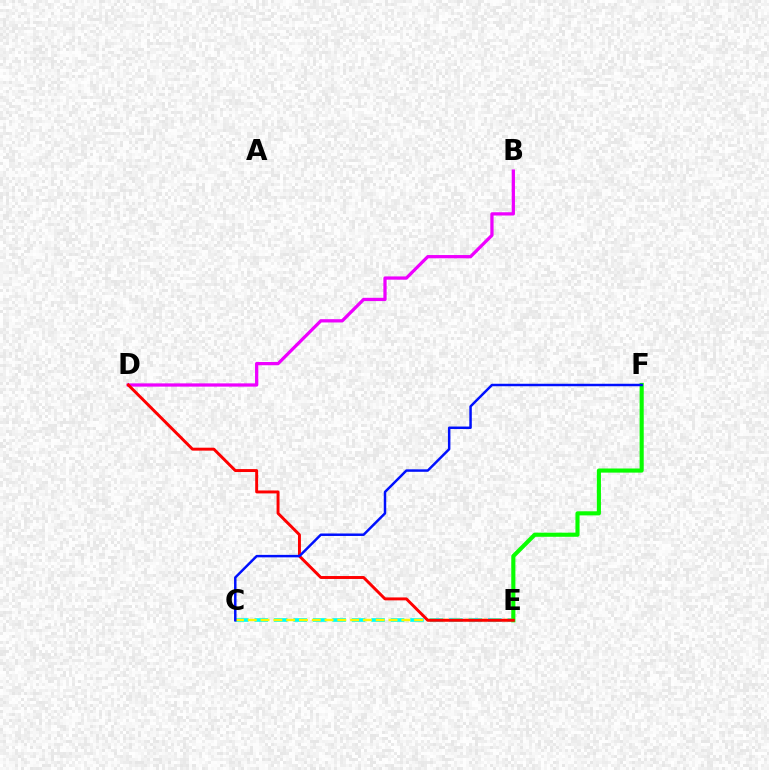{('C', 'E'): [{'color': '#00fff6', 'line_style': 'dashed', 'thickness': 2.64}, {'color': '#fcf500', 'line_style': 'dashed', 'thickness': 1.74}], ('E', 'F'): [{'color': '#08ff00', 'line_style': 'solid', 'thickness': 2.96}], ('B', 'D'): [{'color': '#ee00ff', 'line_style': 'solid', 'thickness': 2.35}], ('D', 'E'): [{'color': '#ff0000', 'line_style': 'solid', 'thickness': 2.11}], ('C', 'F'): [{'color': '#0010ff', 'line_style': 'solid', 'thickness': 1.78}]}